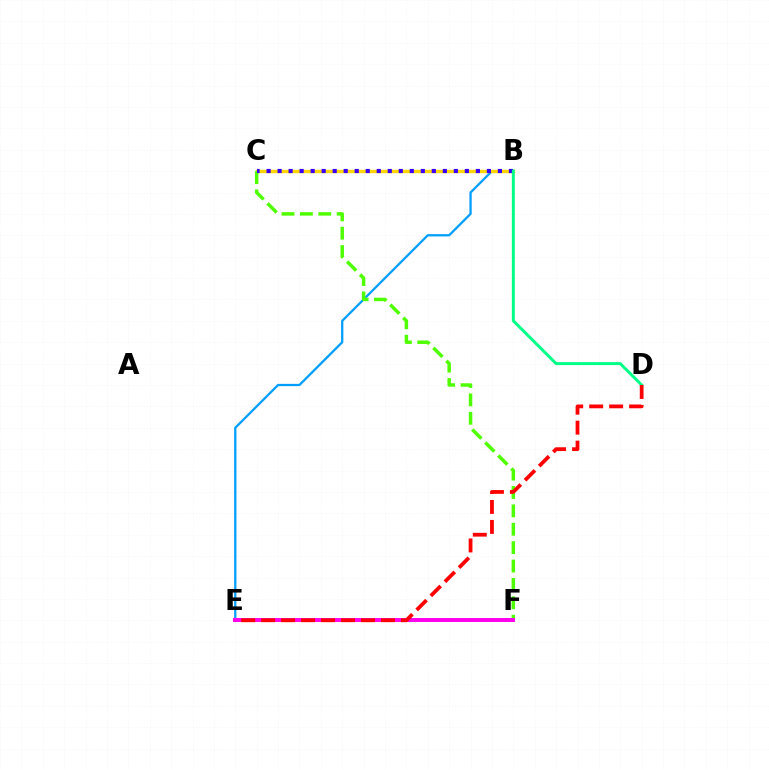{('B', 'E'): [{'color': '#009eff', 'line_style': 'solid', 'thickness': 1.63}], ('B', 'C'): [{'color': '#ffd500', 'line_style': 'solid', 'thickness': 2.43}, {'color': '#3700ff', 'line_style': 'dotted', 'thickness': 2.99}], ('C', 'F'): [{'color': '#4fff00', 'line_style': 'dashed', 'thickness': 2.5}], ('E', 'F'): [{'color': '#ff00ed', 'line_style': 'solid', 'thickness': 2.85}], ('B', 'D'): [{'color': '#00ff86', 'line_style': 'solid', 'thickness': 2.13}], ('D', 'E'): [{'color': '#ff0000', 'line_style': 'dashed', 'thickness': 2.71}]}